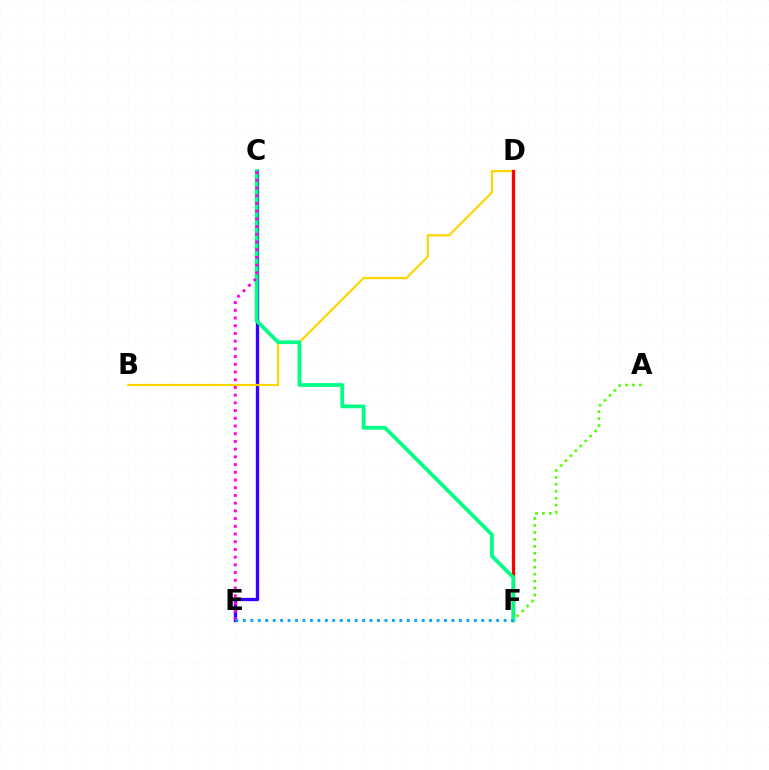{('C', 'E'): [{'color': '#3700ff', 'line_style': 'solid', 'thickness': 2.4}, {'color': '#ff00ed', 'line_style': 'dotted', 'thickness': 2.1}], ('B', 'D'): [{'color': '#ffd500', 'line_style': 'solid', 'thickness': 1.57}], ('A', 'F'): [{'color': '#4fff00', 'line_style': 'dotted', 'thickness': 1.89}], ('D', 'F'): [{'color': '#ff0000', 'line_style': 'solid', 'thickness': 2.37}], ('C', 'F'): [{'color': '#00ff86', 'line_style': 'solid', 'thickness': 2.7}], ('E', 'F'): [{'color': '#009eff', 'line_style': 'dotted', 'thickness': 2.02}]}